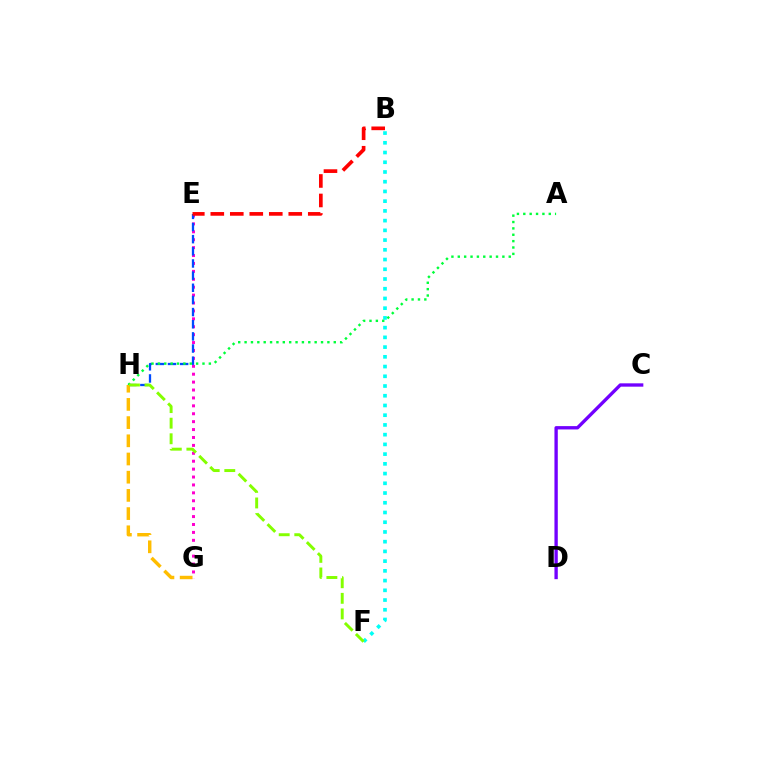{('C', 'D'): [{'color': '#7200ff', 'line_style': 'solid', 'thickness': 2.4}], ('B', 'F'): [{'color': '#00fff6', 'line_style': 'dotted', 'thickness': 2.64}], ('E', 'G'): [{'color': '#ff00cf', 'line_style': 'dotted', 'thickness': 2.15}], ('E', 'H'): [{'color': '#004bff', 'line_style': 'dashed', 'thickness': 1.65}], ('A', 'H'): [{'color': '#00ff39', 'line_style': 'dotted', 'thickness': 1.73}], ('B', 'E'): [{'color': '#ff0000', 'line_style': 'dashed', 'thickness': 2.65}], ('G', 'H'): [{'color': '#ffbd00', 'line_style': 'dashed', 'thickness': 2.47}], ('F', 'H'): [{'color': '#84ff00', 'line_style': 'dashed', 'thickness': 2.12}]}